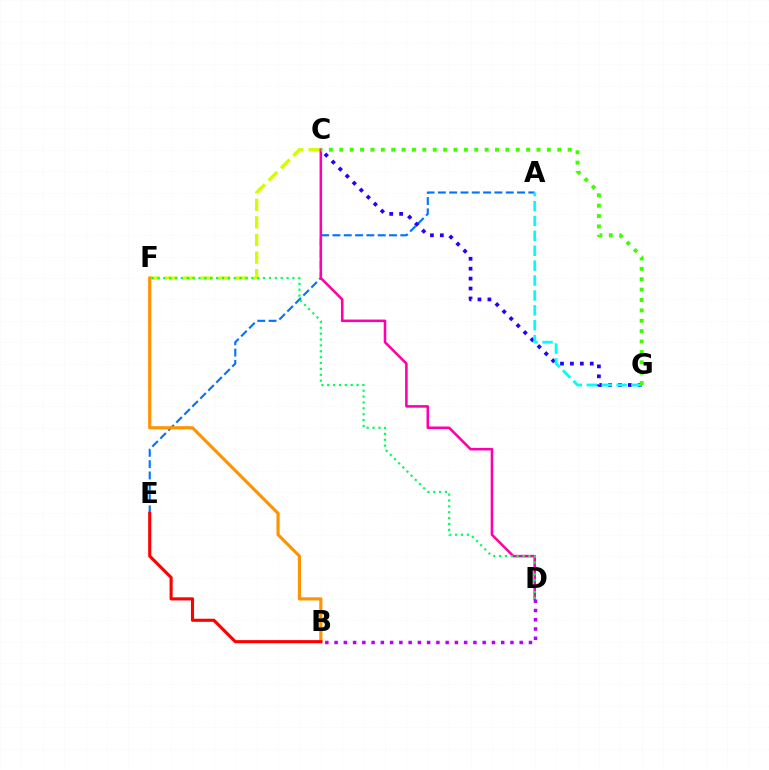{('A', 'E'): [{'color': '#0074ff', 'line_style': 'dashed', 'thickness': 1.54}], ('C', 'F'): [{'color': '#d1ff00', 'line_style': 'dashed', 'thickness': 2.39}], ('C', 'D'): [{'color': '#ff00ac', 'line_style': 'solid', 'thickness': 1.85}], ('C', 'G'): [{'color': '#2500ff', 'line_style': 'dotted', 'thickness': 2.69}, {'color': '#3dff00', 'line_style': 'dotted', 'thickness': 2.82}], ('B', 'F'): [{'color': '#ff9400', 'line_style': 'solid', 'thickness': 2.28}], ('D', 'F'): [{'color': '#00ff5c', 'line_style': 'dotted', 'thickness': 1.6}], ('B', 'E'): [{'color': '#ff0000', 'line_style': 'solid', 'thickness': 2.24}], ('A', 'G'): [{'color': '#00fff6', 'line_style': 'dashed', 'thickness': 2.02}], ('B', 'D'): [{'color': '#b900ff', 'line_style': 'dotted', 'thickness': 2.52}]}